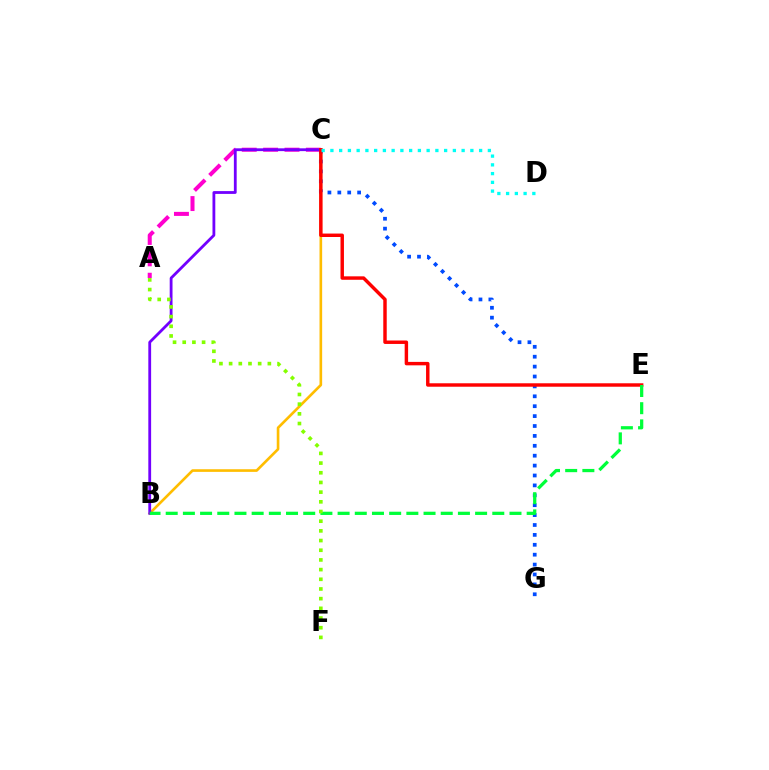{('A', 'C'): [{'color': '#ff00cf', 'line_style': 'dashed', 'thickness': 2.9}], ('B', 'C'): [{'color': '#ffbd00', 'line_style': 'solid', 'thickness': 1.9}, {'color': '#7200ff', 'line_style': 'solid', 'thickness': 2.02}], ('C', 'G'): [{'color': '#004bff', 'line_style': 'dotted', 'thickness': 2.69}], ('C', 'E'): [{'color': '#ff0000', 'line_style': 'solid', 'thickness': 2.48}], ('B', 'E'): [{'color': '#00ff39', 'line_style': 'dashed', 'thickness': 2.34}], ('C', 'D'): [{'color': '#00fff6', 'line_style': 'dotted', 'thickness': 2.38}], ('A', 'F'): [{'color': '#84ff00', 'line_style': 'dotted', 'thickness': 2.63}]}